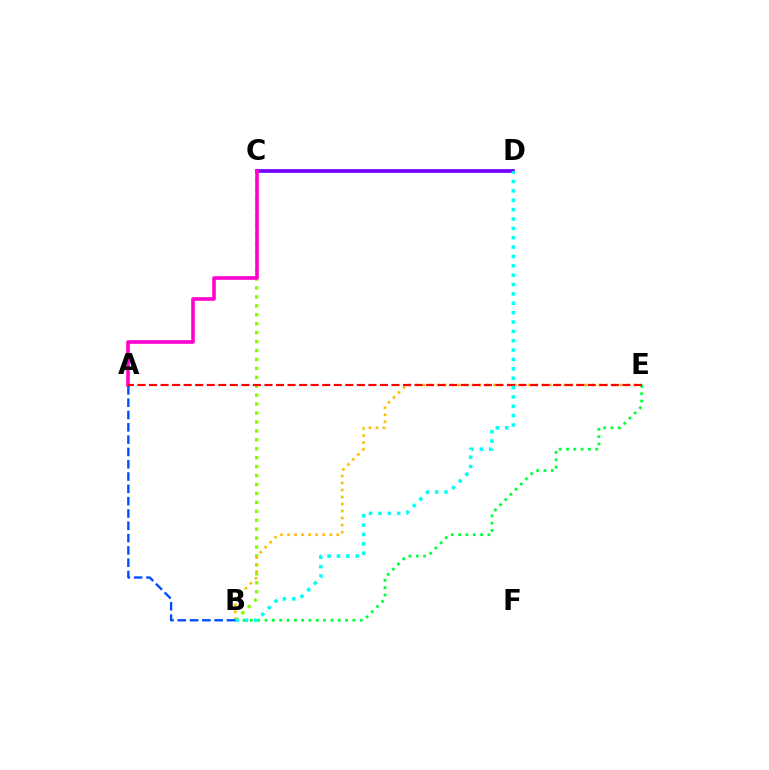{('B', 'E'): [{'color': '#00ff39', 'line_style': 'dotted', 'thickness': 1.99}, {'color': '#ffbd00', 'line_style': 'dotted', 'thickness': 1.91}], ('B', 'C'): [{'color': '#84ff00', 'line_style': 'dotted', 'thickness': 2.43}], ('C', 'D'): [{'color': '#7200ff', 'line_style': 'solid', 'thickness': 2.68}], ('A', 'C'): [{'color': '#ff00cf', 'line_style': 'solid', 'thickness': 2.59}], ('A', 'E'): [{'color': '#ff0000', 'line_style': 'dashed', 'thickness': 1.57}], ('B', 'D'): [{'color': '#00fff6', 'line_style': 'dotted', 'thickness': 2.54}], ('A', 'B'): [{'color': '#004bff', 'line_style': 'dashed', 'thickness': 1.67}]}